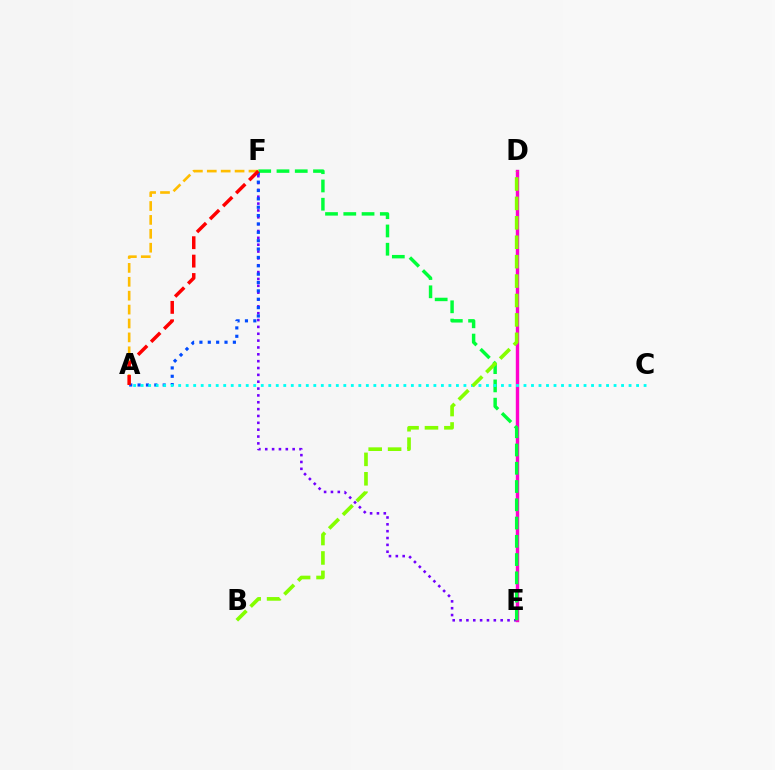{('E', 'F'): [{'color': '#7200ff', 'line_style': 'dotted', 'thickness': 1.86}, {'color': '#00ff39', 'line_style': 'dashed', 'thickness': 2.48}], ('D', 'E'): [{'color': '#ff00cf', 'line_style': 'solid', 'thickness': 2.45}], ('A', 'F'): [{'color': '#004bff', 'line_style': 'dotted', 'thickness': 2.27}, {'color': '#ffbd00', 'line_style': 'dashed', 'thickness': 1.89}, {'color': '#ff0000', 'line_style': 'dashed', 'thickness': 2.5}], ('A', 'C'): [{'color': '#00fff6', 'line_style': 'dotted', 'thickness': 2.04}], ('B', 'D'): [{'color': '#84ff00', 'line_style': 'dashed', 'thickness': 2.64}]}